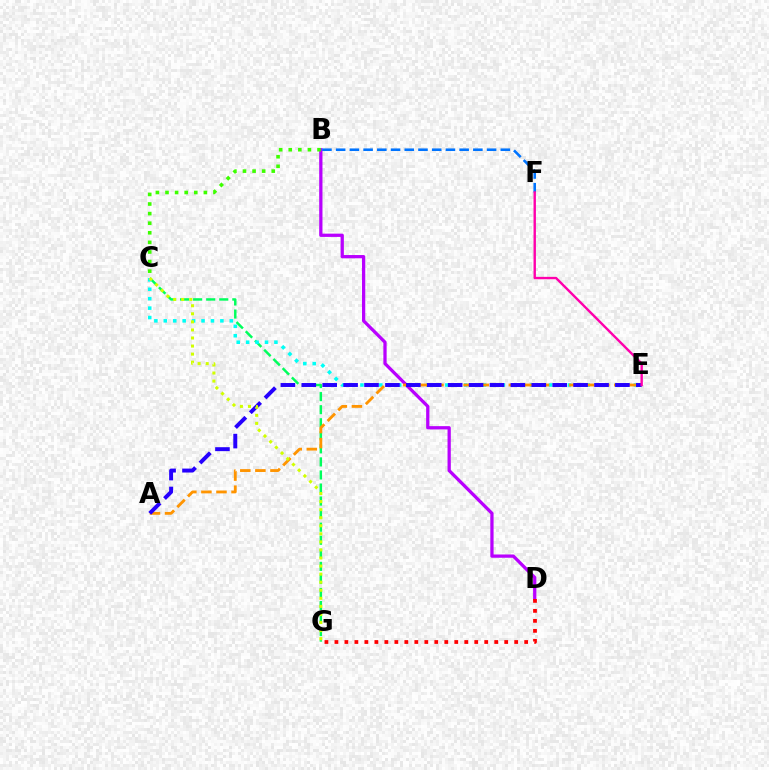{('C', 'G'): [{'color': '#00ff5c', 'line_style': 'dashed', 'thickness': 1.77}, {'color': '#d1ff00', 'line_style': 'dotted', 'thickness': 2.19}], ('B', 'D'): [{'color': '#b900ff', 'line_style': 'solid', 'thickness': 2.35}], ('D', 'G'): [{'color': '#ff0000', 'line_style': 'dotted', 'thickness': 2.71}], ('B', 'F'): [{'color': '#0074ff', 'line_style': 'dashed', 'thickness': 1.86}], ('C', 'E'): [{'color': '#00fff6', 'line_style': 'dotted', 'thickness': 2.56}], ('A', 'E'): [{'color': '#ff9400', 'line_style': 'dashed', 'thickness': 2.05}, {'color': '#2500ff', 'line_style': 'dashed', 'thickness': 2.84}], ('E', 'F'): [{'color': '#ff00ac', 'line_style': 'solid', 'thickness': 1.73}], ('B', 'C'): [{'color': '#3dff00', 'line_style': 'dotted', 'thickness': 2.61}]}